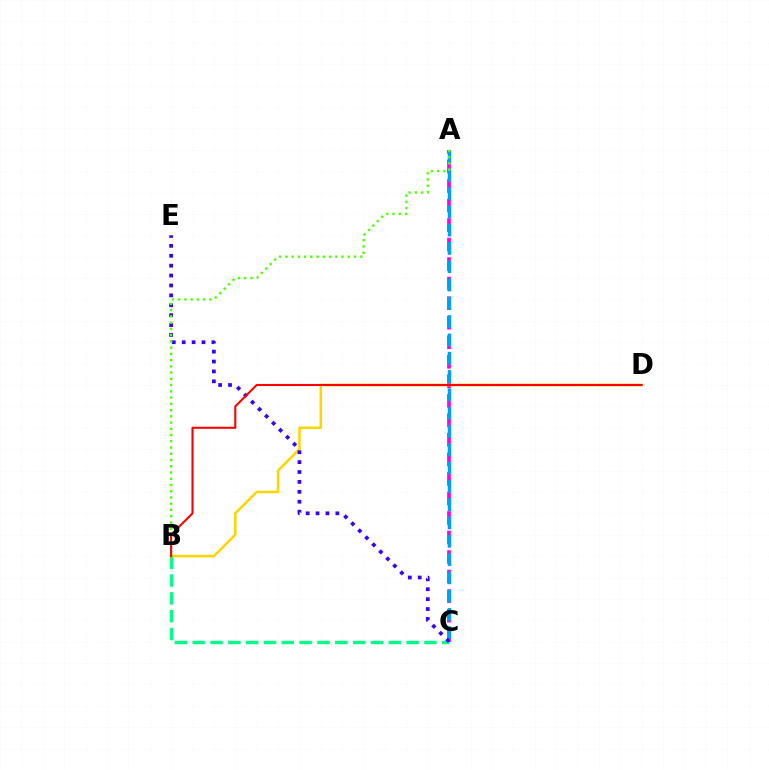{('B', 'C'): [{'color': '#00ff86', 'line_style': 'dashed', 'thickness': 2.42}], ('A', 'C'): [{'color': '#ff00ed', 'line_style': 'dashed', 'thickness': 2.65}, {'color': '#009eff', 'line_style': 'dashed', 'thickness': 2.49}], ('B', 'D'): [{'color': '#ffd500', 'line_style': 'solid', 'thickness': 1.83}, {'color': '#ff0000', 'line_style': 'solid', 'thickness': 1.51}], ('C', 'E'): [{'color': '#3700ff', 'line_style': 'dotted', 'thickness': 2.69}], ('A', 'B'): [{'color': '#4fff00', 'line_style': 'dotted', 'thickness': 1.7}]}